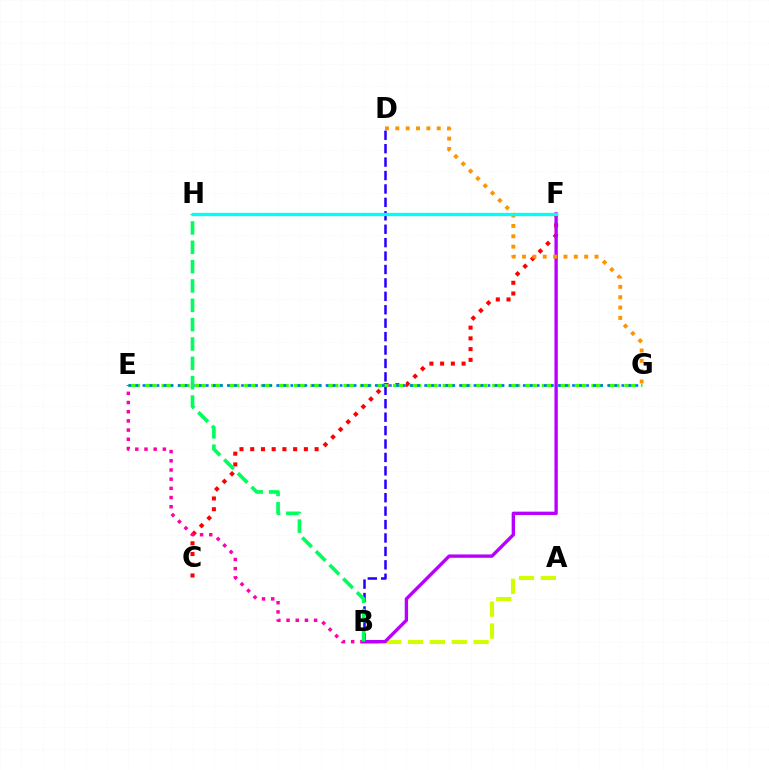{('C', 'F'): [{'color': '#ff0000', 'line_style': 'dotted', 'thickness': 2.92}], ('B', 'D'): [{'color': '#2500ff', 'line_style': 'dashed', 'thickness': 1.82}], ('E', 'G'): [{'color': '#3dff00', 'line_style': 'dashed', 'thickness': 2.25}, {'color': '#0074ff', 'line_style': 'dotted', 'thickness': 1.91}], ('B', 'E'): [{'color': '#ff00ac', 'line_style': 'dotted', 'thickness': 2.5}], ('A', 'B'): [{'color': '#d1ff00', 'line_style': 'dashed', 'thickness': 2.97}], ('B', 'F'): [{'color': '#b900ff', 'line_style': 'solid', 'thickness': 2.42}], ('B', 'H'): [{'color': '#00ff5c', 'line_style': 'dashed', 'thickness': 2.63}], ('D', 'G'): [{'color': '#ff9400', 'line_style': 'dotted', 'thickness': 2.81}], ('F', 'H'): [{'color': '#00fff6', 'line_style': 'solid', 'thickness': 2.38}]}